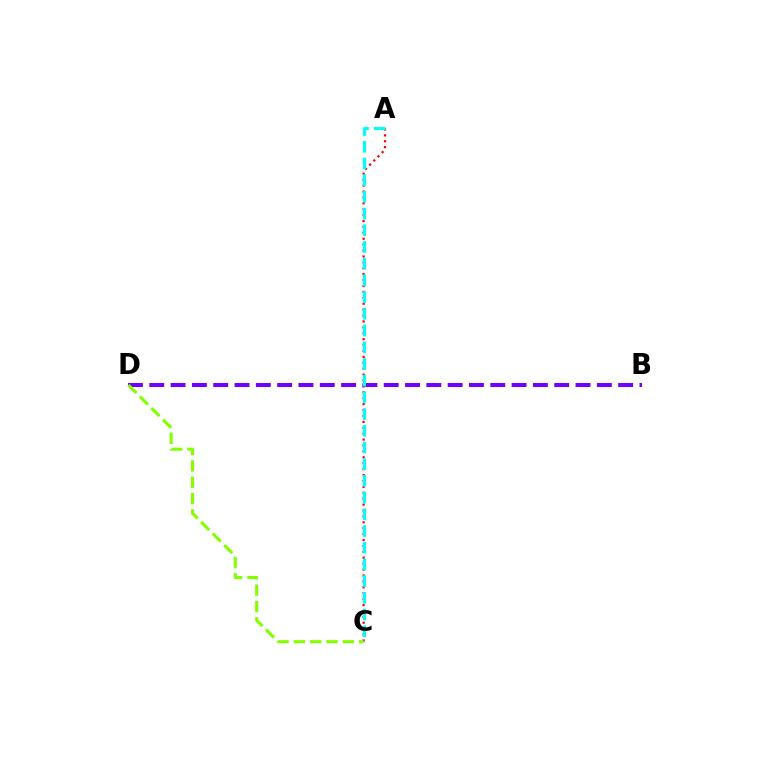{('A', 'C'): [{'color': '#ff0000', 'line_style': 'dotted', 'thickness': 1.61}, {'color': '#00fff6', 'line_style': 'dashed', 'thickness': 2.27}], ('B', 'D'): [{'color': '#7200ff', 'line_style': 'dashed', 'thickness': 2.9}], ('C', 'D'): [{'color': '#84ff00', 'line_style': 'dashed', 'thickness': 2.22}]}